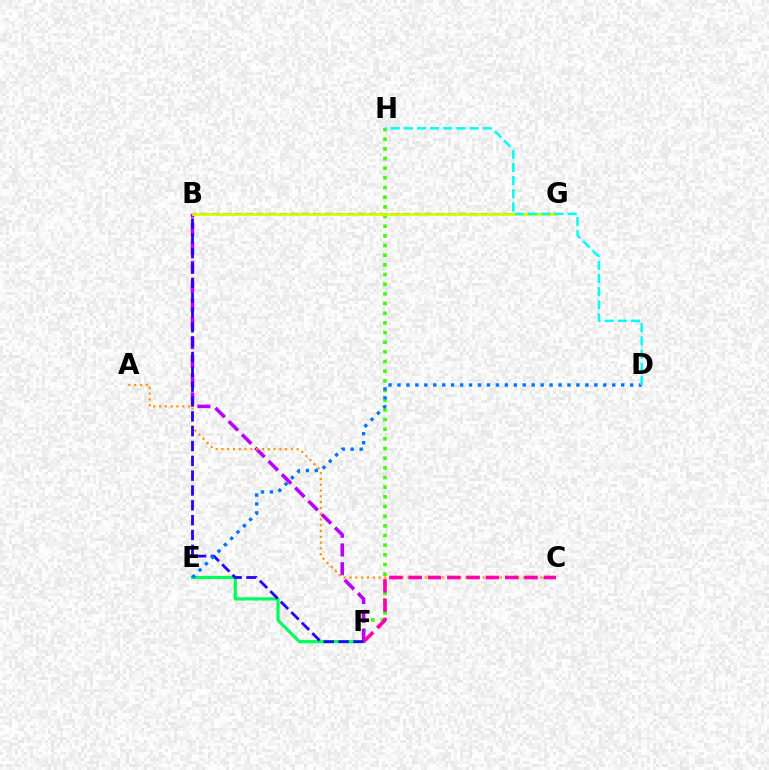{('B', 'G'): [{'color': '#ff0000', 'line_style': 'dashed', 'thickness': 1.52}, {'color': '#d1ff00', 'line_style': 'solid', 'thickness': 2.0}], ('E', 'F'): [{'color': '#00ff5c', 'line_style': 'solid', 'thickness': 2.32}], ('F', 'H'): [{'color': '#3dff00', 'line_style': 'dotted', 'thickness': 2.63}], ('B', 'F'): [{'color': '#b900ff', 'line_style': 'dashed', 'thickness': 2.55}, {'color': '#2500ff', 'line_style': 'dashed', 'thickness': 2.01}], ('A', 'C'): [{'color': '#ff9400', 'line_style': 'dotted', 'thickness': 1.57}], ('C', 'F'): [{'color': '#ff00ac', 'line_style': 'dashed', 'thickness': 2.62}], ('D', 'E'): [{'color': '#0074ff', 'line_style': 'dotted', 'thickness': 2.43}], ('D', 'H'): [{'color': '#00fff6', 'line_style': 'dashed', 'thickness': 1.79}]}